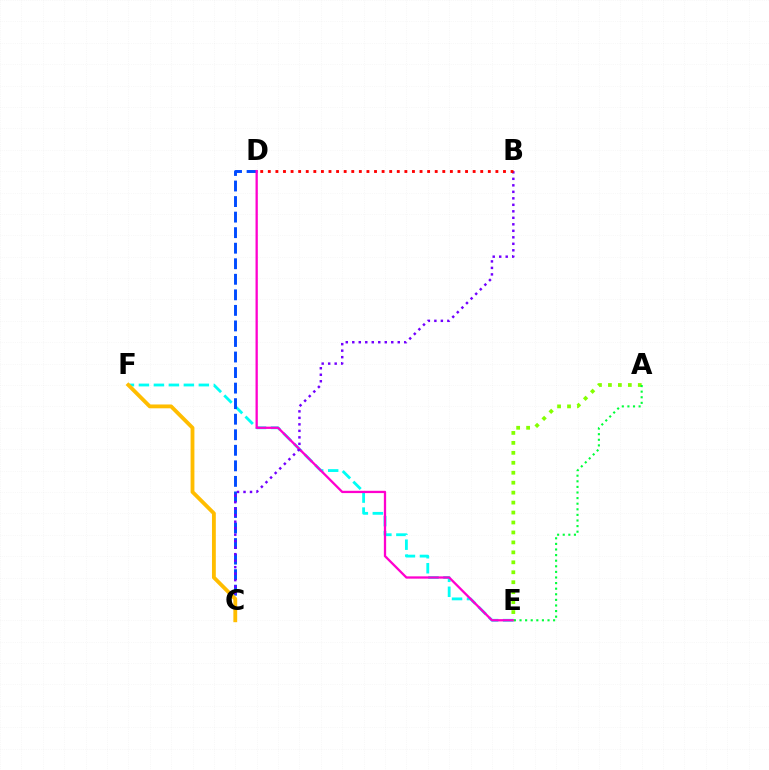{('E', 'F'): [{'color': '#00fff6', 'line_style': 'dashed', 'thickness': 2.03}], ('C', 'D'): [{'color': '#004bff', 'line_style': 'dashed', 'thickness': 2.11}], ('D', 'E'): [{'color': '#ff00cf', 'line_style': 'solid', 'thickness': 1.65}], ('B', 'C'): [{'color': '#7200ff', 'line_style': 'dotted', 'thickness': 1.77}], ('A', 'E'): [{'color': '#84ff00', 'line_style': 'dotted', 'thickness': 2.7}, {'color': '#00ff39', 'line_style': 'dotted', 'thickness': 1.52}], ('B', 'D'): [{'color': '#ff0000', 'line_style': 'dotted', 'thickness': 2.06}], ('C', 'F'): [{'color': '#ffbd00', 'line_style': 'solid', 'thickness': 2.76}]}